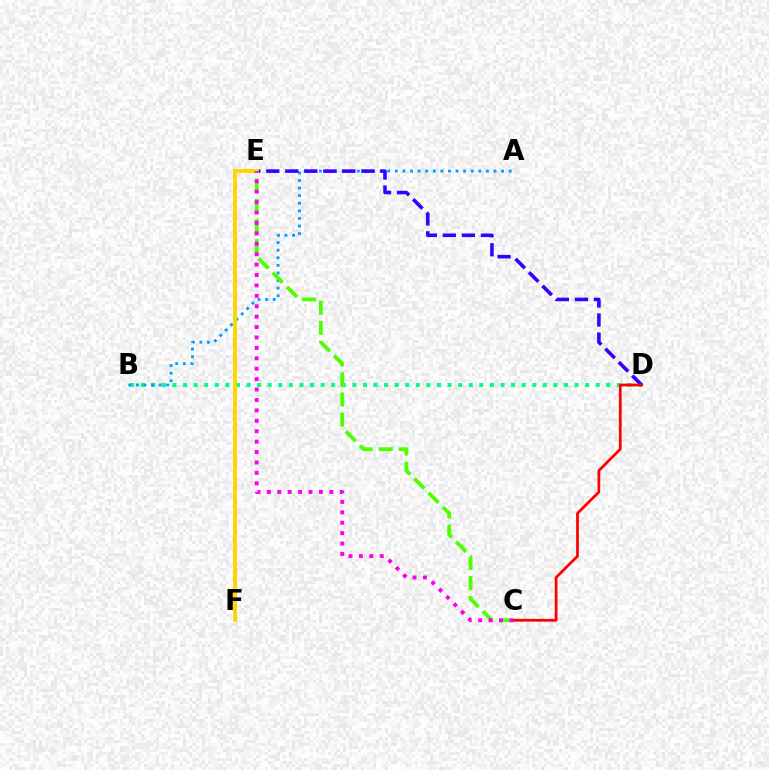{('B', 'D'): [{'color': '#00ff86', 'line_style': 'dotted', 'thickness': 2.87}], ('A', 'B'): [{'color': '#009eff', 'line_style': 'dotted', 'thickness': 2.06}], ('C', 'E'): [{'color': '#4fff00', 'line_style': 'dashed', 'thickness': 2.74}, {'color': '#ff00ed', 'line_style': 'dotted', 'thickness': 2.83}], ('D', 'E'): [{'color': '#3700ff', 'line_style': 'dashed', 'thickness': 2.58}], ('E', 'F'): [{'color': '#ffd500', 'line_style': 'solid', 'thickness': 2.79}], ('C', 'D'): [{'color': '#ff0000', 'line_style': 'solid', 'thickness': 1.97}]}